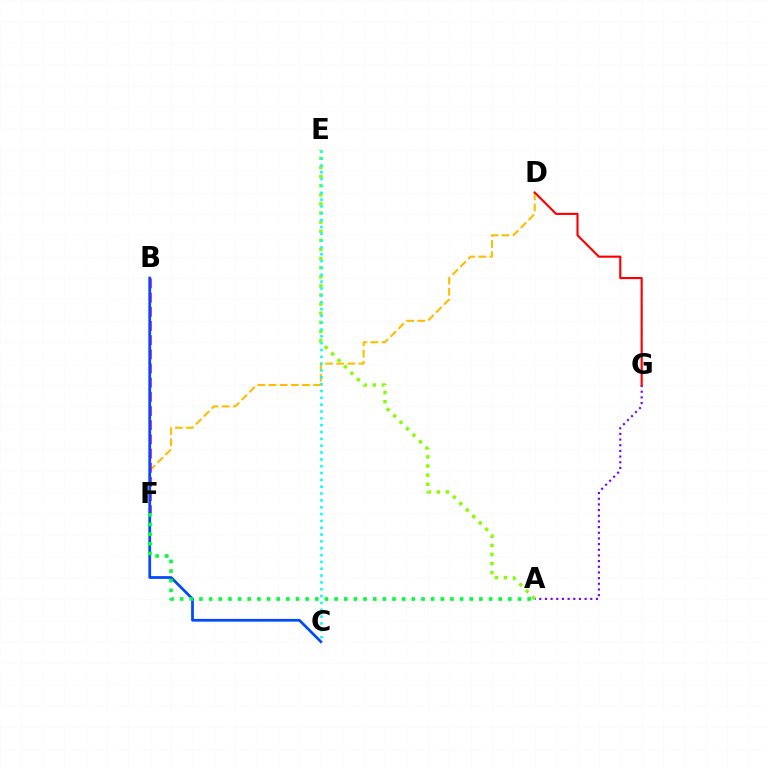{('A', 'G'): [{'color': '#7200ff', 'line_style': 'dotted', 'thickness': 1.54}], ('D', 'F'): [{'color': '#ffbd00', 'line_style': 'dashed', 'thickness': 1.51}], ('B', 'F'): [{'color': '#ff00cf', 'line_style': 'dashed', 'thickness': 1.93}], ('B', 'C'): [{'color': '#004bff', 'line_style': 'solid', 'thickness': 1.98}], ('A', 'F'): [{'color': '#00ff39', 'line_style': 'dotted', 'thickness': 2.62}], ('A', 'E'): [{'color': '#84ff00', 'line_style': 'dotted', 'thickness': 2.48}], ('C', 'E'): [{'color': '#00fff6', 'line_style': 'dotted', 'thickness': 1.86}], ('D', 'G'): [{'color': '#ff0000', 'line_style': 'solid', 'thickness': 1.53}]}